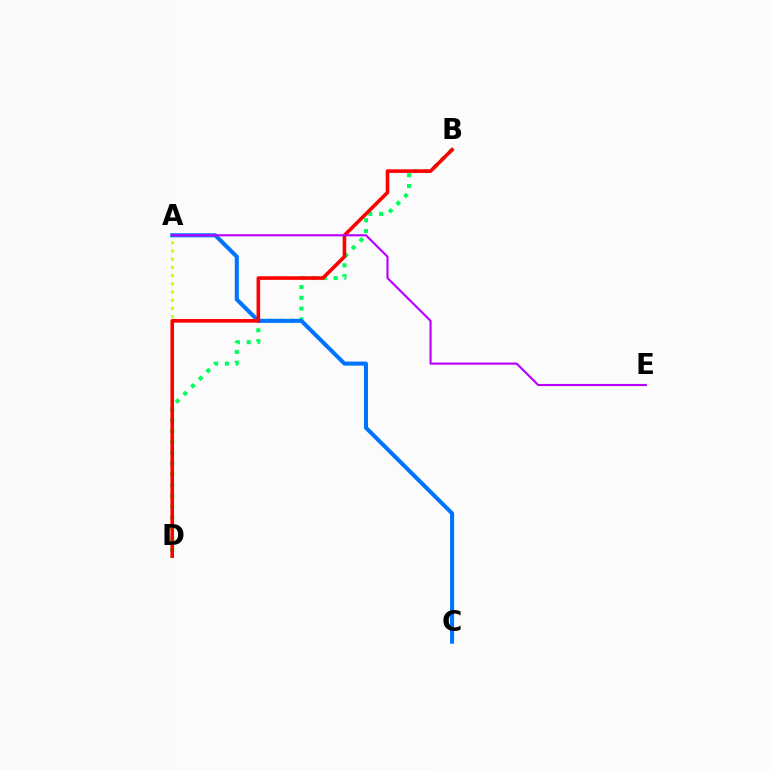{('B', 'D'): [{'color': '#00ff5c', 'line_style': 'dotted', 'thickness': 2.93}, {'color': '#ff0000', 'line_style': 'solid', 'thickness': 2.59}], ('A', 'D'): [{'color': '#d1ff00', 'line_style': 'dotted', 'thickness': 2.23}], ('A', 'C'): [{'color': '#0074ff', 'line_style': 'solid', 'thickness': 2.92}], ('A', 'E'): [{'color': '#b900ff', 'line_style': 'solid', 'thickness': 1.53}]}